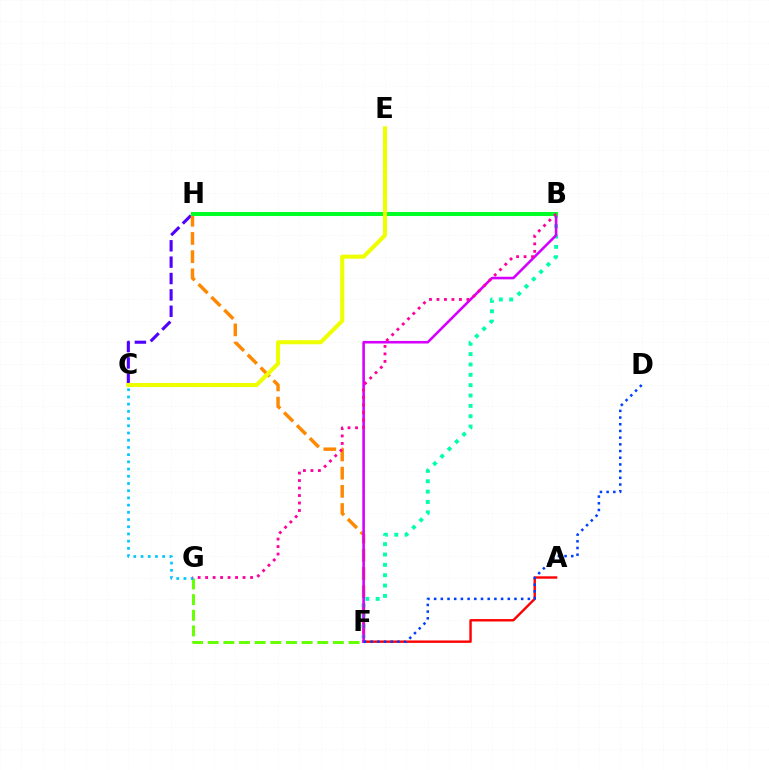{('F', 'G'): [{'color': '#66ff00', 'line_style': 'dashed', 'thickness': 2.13}], ('B', 'C'): [{'color': '#4f00ff', 'line_style': 'dashed', 'thickness': 2.22}], ('F', 'H'): [{'color': '#ff8800', 'line_style': 'dashed', 'thickness': 2.47}], ('A', 'F'): [{'color': '#ff0000', 'line_style': 'solid', 'thickness': 1.73}], ('B', 'F'): [{'color': '#00ffaf', 'line_style': 'dotted', 'thickness': 2.81}, {'color': '#d600ff', 'line_style': 'solid', 'thickness': 1.86}], ('B', 'H'): [{'color': '#00ff27', 'line_style': 'solid', 'thickness': 2.91}], ('D', 'F'): [{'color': '#003fff', 'line_style': 'dotted', 'thickness': 1.82}], ('C', 'G'): [{'color': '#00c7ff', 'line_style': 'dotted', 'thickness': 1.96}], ('B', 'G'): [{'color': '#ff00a0', 'line_style': 'dotted', 'thickness': 2.03}], ('C', 'E'): [{'color': '#eeff00', 'line_style': 'solid', 'thickness': 2.93}]}